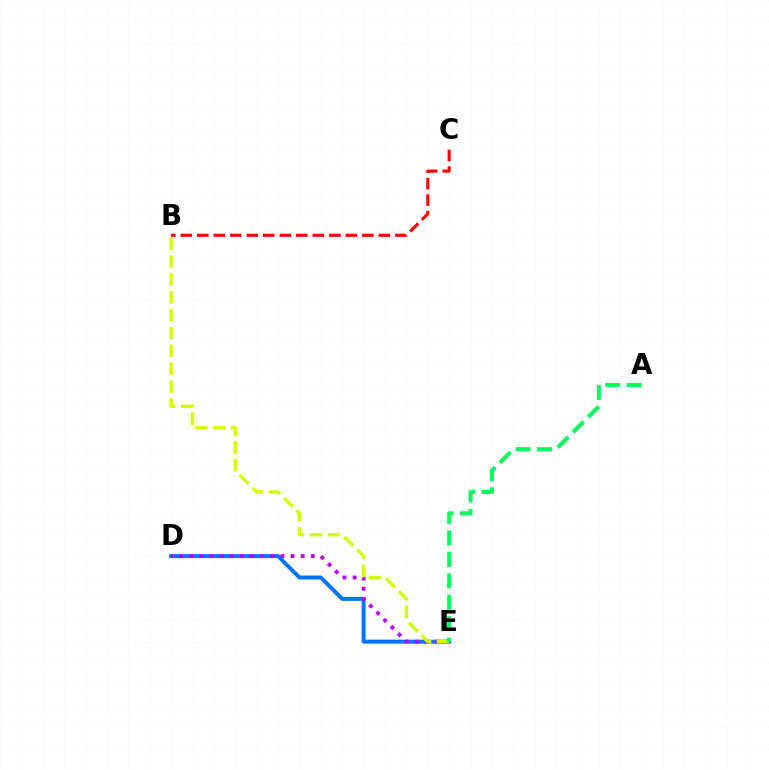{('D', 'E'): [{'color': '#0074ff', 'line_style': 'solid', 'thickness': 2.86}, {'color': '#b900ff', 'line_style': 'dotted', 'thickness': 2.75}], ('B', 'E'): [{'color': '#d1ff00', 'line_style': 'dashed', 'thickness': 2.43}], ('B', 'C'): [{'color': '#ff0000', 'line_style': 'dashed', 'thickness': 2.24}], ('A', 'E'): [{'color': '#00ff5c', 'line_style': 'dashed', 'thickness': 2.91}]}